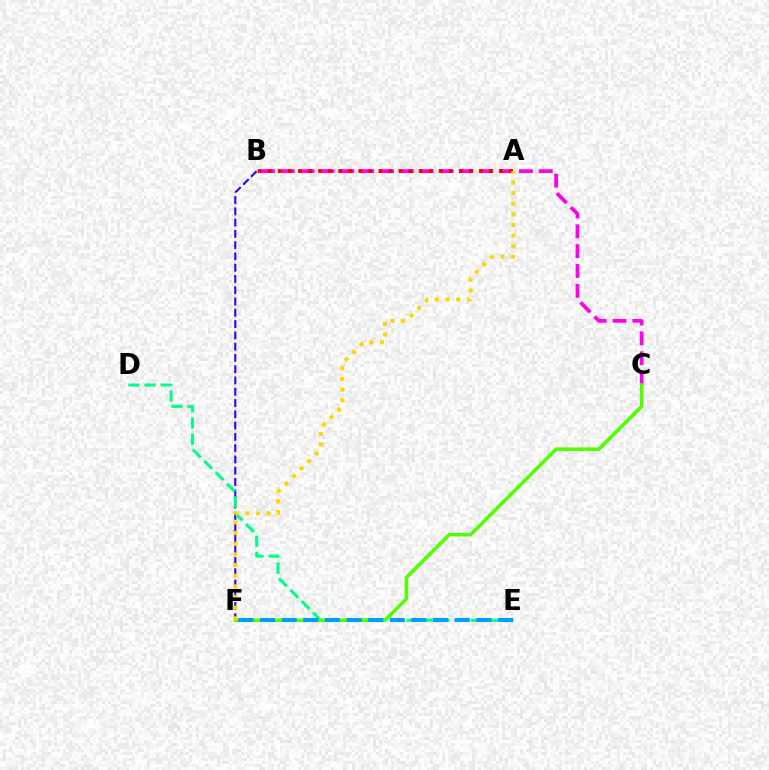{('B', 'F'): [{'color': '#3700ff', 'line_style': 'dashed', 'thickness': 1.53}], ('B', 'C'): [{'color': '#ff00ed', 'line_style': 'dashed', 'thickness': 2.7}], ('A', 'B'): [{'color': '#ff0000', 'line_style': 'dotted', 'thickness': 2.73}], ('D', 'E'): [{'color': '#00ff86', 'line_style': 'dashed', 'thickness': 2.19}], ('C', 'F'): [{'color': '#4fff00', 'line_style': 'solid', 'thickness': 2.53}], ('E', 'F'): [{'color': '#009eff', 'line_style': 'dashed', 'thickness': 2.94}], ('A', 'F'): [{'color': '#ffd500', 'line_style': 'dotted', 'thickness': 2.89}]}